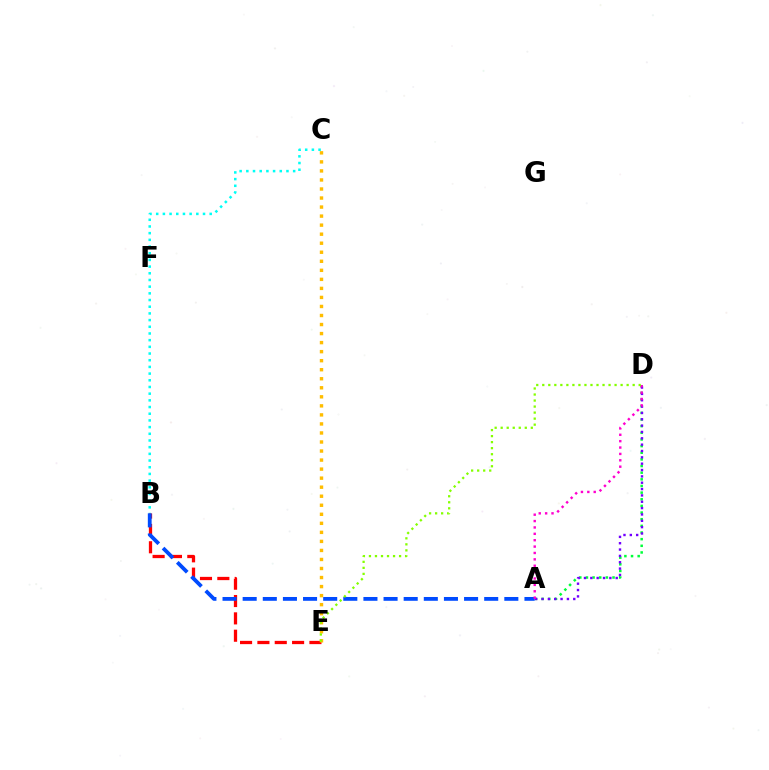{('A', 'D'): [{'color': '#00ff39', 'line_style': 'dotted', 'thickness': 1.81}, {'color': '#7200ff', 'line_style': 'dotted', 'thickness': 1.72}, {'color': '#ff00cf', 'line_style': 'dotted', 'thickness': 1.73}], ('B', 'C'): [{'color': '#00fff6', 'line_style': 'dotted', 'thickness': 1.82}], ('B', 'E'): [{'color': '#ff0000', 'line_style': 'dashed', 'thickness': 2.36}], ('A', 'B'): [{'color': '#004bff', 'line_style': 'dashed', 'thickness': 2.73}], ('C', 'E'): [{'color': '#ffbd00', 'line_style': 'dotted', 'thickness': 2.46}], ('D', 'E'): [{'color': '#84ff00', 'line_style': 'dotted', 'thickness': 1.64}]}